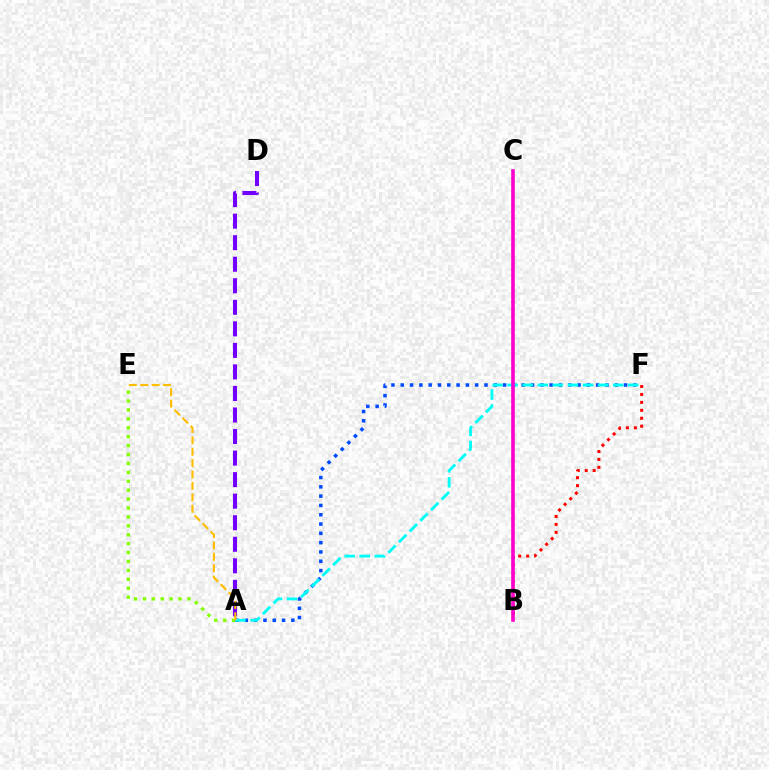{('A', 'E'): [{'color': '#84ff00', 'line_style': 'dotted', 'thickness': 2.42}, {'color': '#ffbd00', 'line_style': 'dashed', 'thickness': 1.55}], ('B', 'C'): [{'color': '#00ff39', 'line_style': 'dotted', 'thickness': 1.78}, {'color': '#ff00cf', 'line_style': 'solid', 'thickness': 2.59}], ('A', 'D'): [{'color': '#7200ff', 'line_style': 'dashed', 'thickness': 2.93}], ('A', 'F'): [{'color': '#004bff', 'line_style': 'dotted', 'thickness': 2.53}, {'color': '#00fff6', 'line_style': 'dashed', 'thickness': 2.05}], ('B', 'F'): [{'color': '#ff0000', 'line_style': 'dotted', 'thickness': 2.16}]}